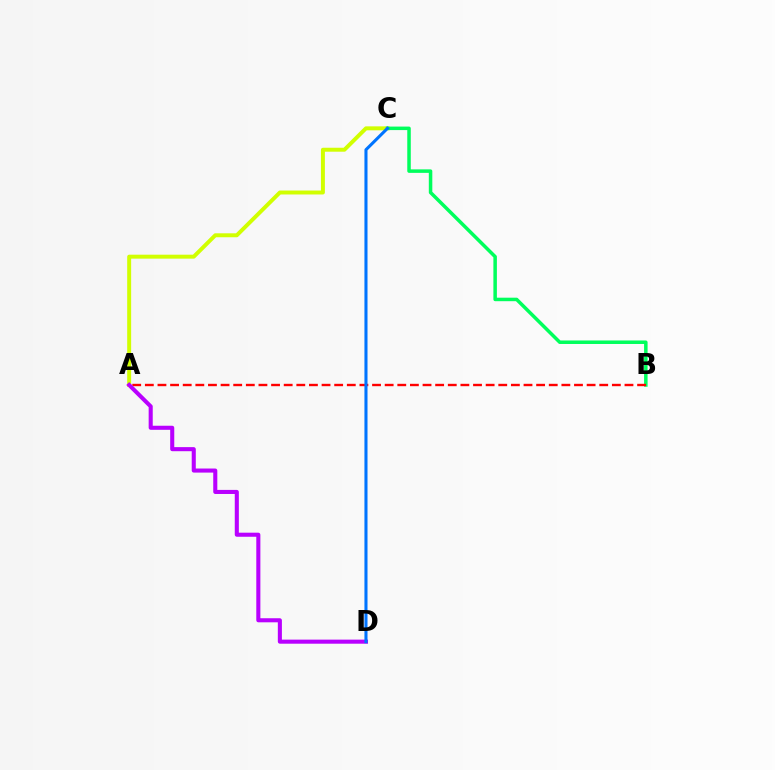{('A', 'C'): [{'color': '#d1ff00', 'line_style': 'solid', 'thickness': 2.85}], ('B', 'C'): [{'color': '#00ff5c', 'line_style': 'solid', 'thickness': 2.52}], ('A', 'B'): [{'color': '#ff0000', 'line_style': 'dashed', 'thickness': 1.71}], ('A', 'D'): [{'color': '#b900ff', 'line_style': 'solid', 'thickness': 2.93}], ('C', 'D'): [{'color': '#0074ff', 'line_style': 'solid', 'thickness': 2.21}]}